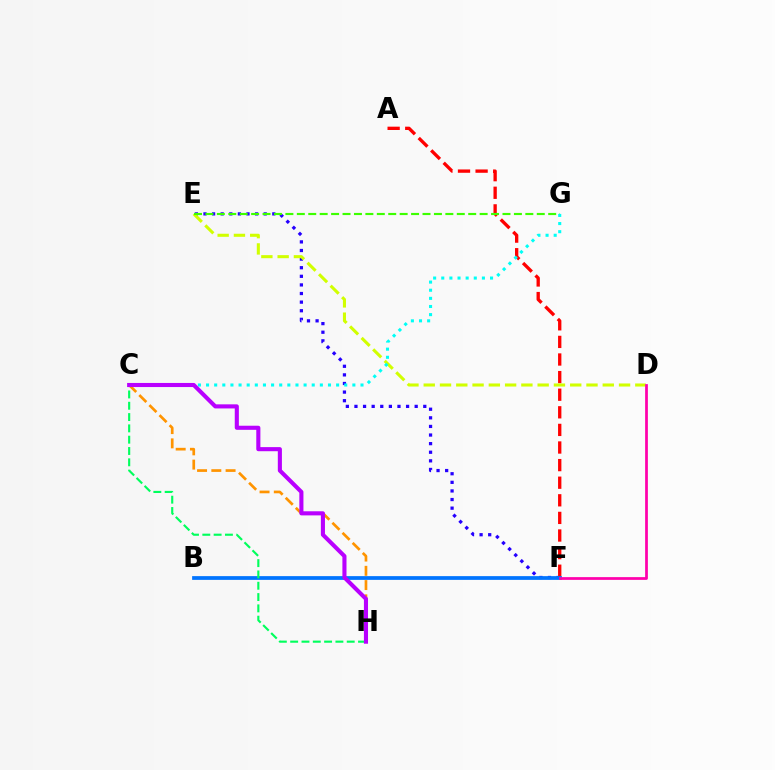{('E', 'F'): [{'color': '#2500ff', 'line_style': 'dotted', 'thickness': 2.34}], ('A', 'F'): [{'color': '#ff0000', 'line_style': 'dashed', 'thickness': 2.39}], ('D', 'E'): [{'color': '#d1ff00', 'line_style': 'dashed', 'thickness': 2.21}], ('C', 'H'): [{'color': '#ff9400', 'line_style': 'dashed', 'thickness': 1.94}, {'color': '#00ff5c', 'line_style': 'dashed', 'thickness': 1.54}, {'color': '#b900ff', 'line_style': 'solid', 'thickness': 2.95}], ('B', 'F'): [{'color': '#0074ff', 'line_style': 'solid', 'thickness': 2.7}], ('E', 'G'): [{'color': '#3dff00', 'line_style': 'dashed', 'thickness': 1.55}], ('C', 'G'): [{'color': '#00fff6', 'line_style': 'dotted', 'thickness': 2.21}], ('D', 'F'): [{'color': '#ff00ac', 'line_style': 'solid', 'thickness': 1.97}]}